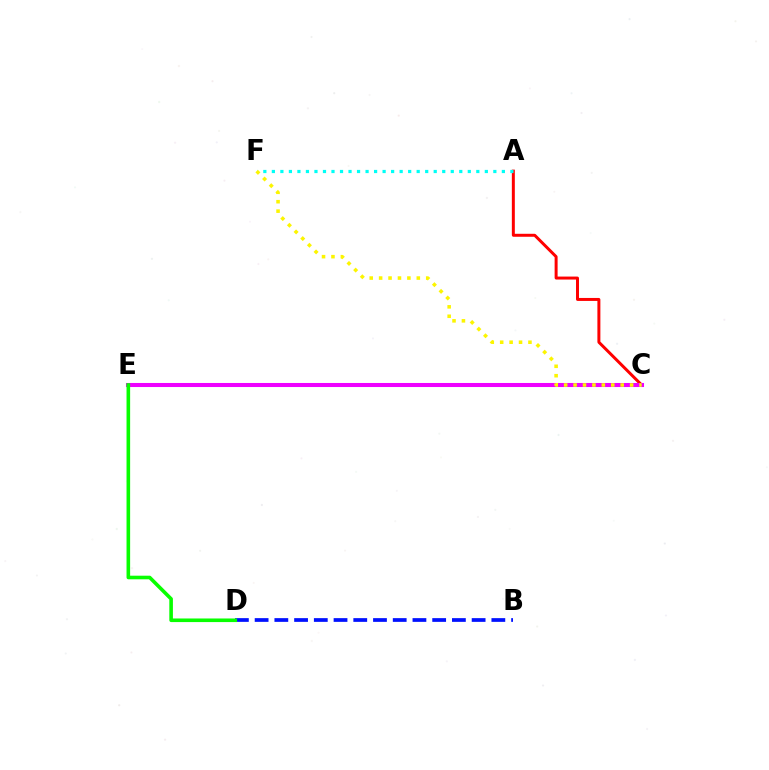{('A', 'C'): [{'color': '#ff0000', 'line_style': 'solid', 'thickness': 2.15}], ('C', 'E'): [{'color': '#ee00ff', 'line_style': 'solid', 'thickness': 2.92}], ('A', 'F'): [{'color': '#00fff6', 'line_style': 'dotted', 'thickness': 2.31}], ('C', 'F'): [{'color': '#fcf500', 'line_style': 'dotted', 'thickness': 2.56}], ('B', 'D'): [{'color': '#0010ff', 'line_style': 'dashed', 'thickness': 2.68}], ('D', 'E'): [{'color': '#08ff00', 'line_style': 'solid', 'thickness': 2.59}]}